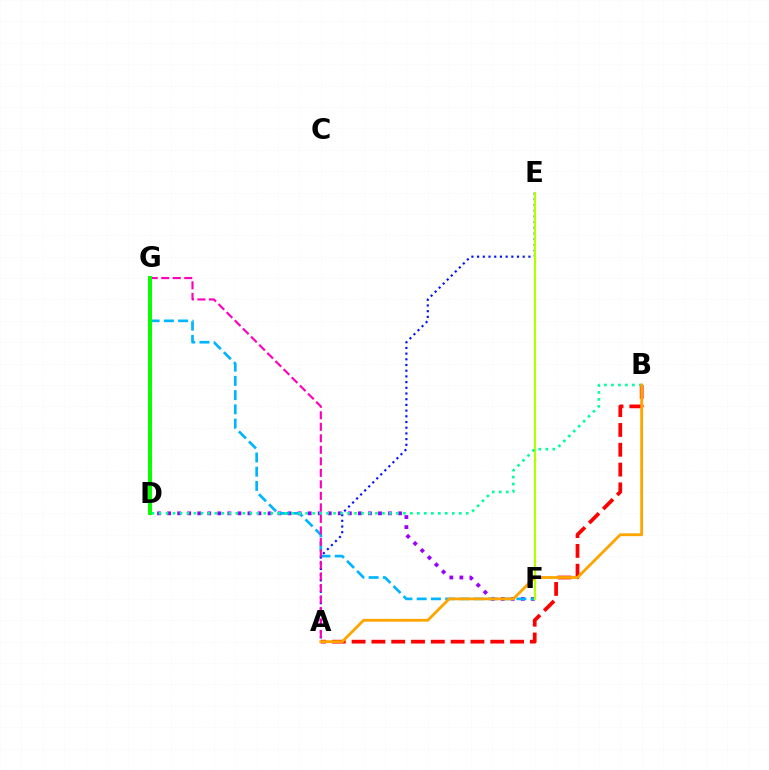{('A', 'B'): [{'color': '#ff0000', 'line_style': 'dashed', 'thickness': 2.69}, {'color': '#ffa500', 'line_style': 'solid', 'thickness': 2.04}], ('D', 'F'): [{'color': '#9b00ff', 'line_style': 'dotted', 'thickness': 2.73}], ('F', 'G'): [{'color': '#00b5ff', 'line_style': 'dashed', 'thickness': 1.93}], ('A', 'E'): [{'color': '#0010ff', 'line_style': 'dotted', 'thickness': 1.55}], ('E', 'F'): [{'color': '#b3ff00', 'line_style': 'solid', 'thickness': 1.58}], ('A', 'G'): [{'color': '#ff00bd', 'line_style': 'dashed', 'thickness': 1.56}], ('D', 'G'): [{'color': '#08ff00', 'line_style': 'solid', 'thickness': 2.86}], ('B', 'D'): [{'color': '#00ff9d', 'line_style': 'dotted', 'thickness': 1.9}]}